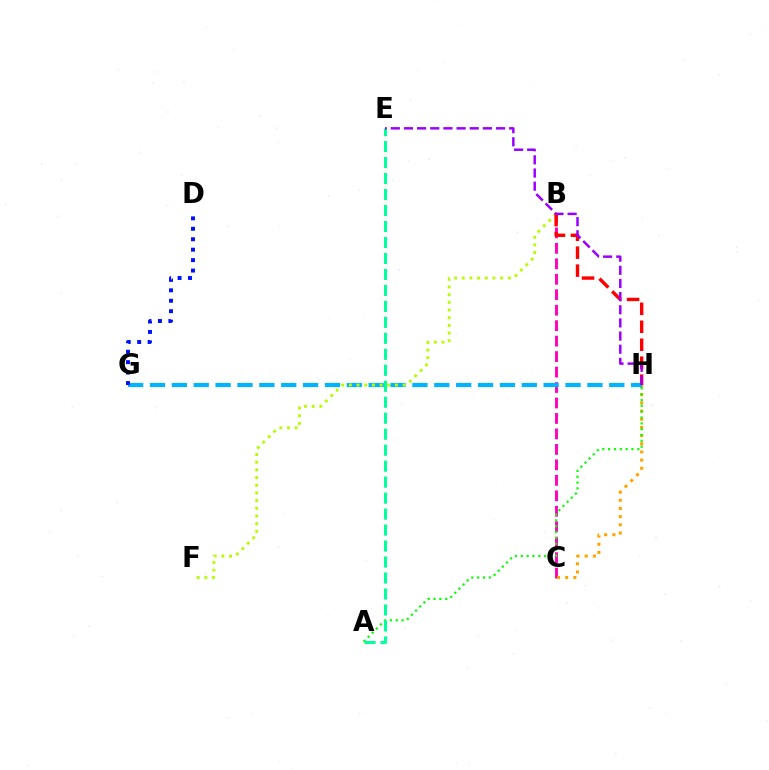{('B', 'C'): [{'color': '#ff00bd', 'line_style': 'dashed', 'thickness': 2.1}], ('C', 'H'): [{'color': '#ffa500', 'line_style': 'dotted', 'thickness': 2.22}], ('A', 'H'): [{'color': '#08ff00', 'line_style': 'dotted', 'thickness': 1.59}], ('G', 'H'): [{'color': '#00b5ff', 'line_style': 'dashed', 'thickness': 2.97}], ('A', 'E'): [{'color': '#00ff9d', 'line_style': 'dashed', 'thickness': 2.17}], ('B', 'F'): [{'color': '#b3ff00', 'line_style': 'dotted', 'thickness': 2.09}], ('D', 'G'): [{'color': '#0010ff', 'line_style': 'dotted', 'thickness': 2.84}], ('B', 'H'): [{'color': '#ff0000', 'line_style': 'dashed', 'thickness': 2.44}], ('E', 'H'): [{'color': '#9b00ff', 'line_style': 'dashed', 'thickness': 1.79}]}